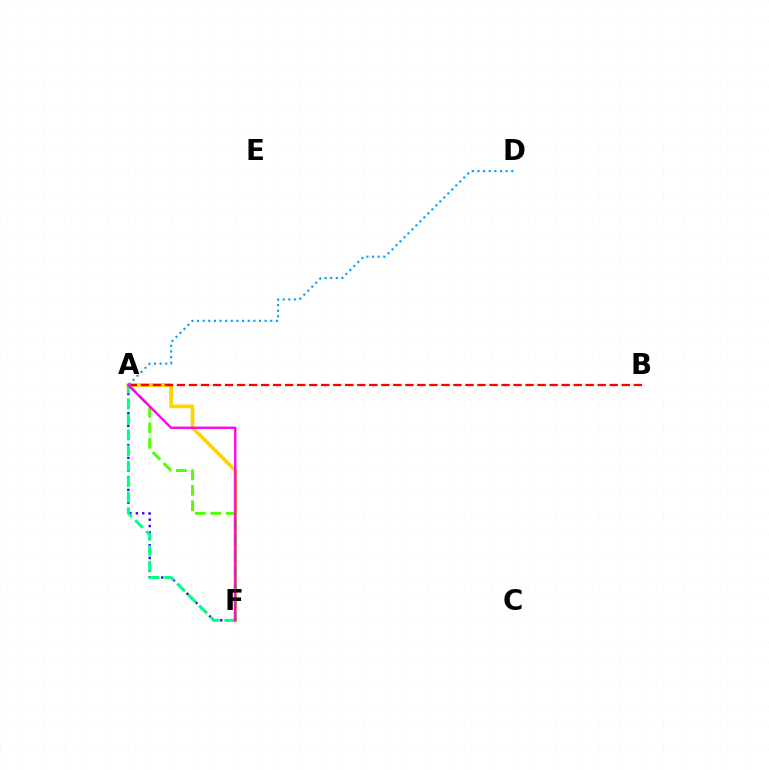{('A', 'F'): [{'color': '#ffd500', 'line_style': 'solid', 'thickness': 2.66}, {'color': '#3700ff', 'line_style': 'dotted', 'thickness': 1.74}, {'color': '#4fff00', 'line_style': 'dashed', 'thickness': 2.1}, {'color': '#00ff86', 'line_style': 'dashed', 'thickness': 2.12}, {'color': '#ff00ed', 'line_style': 'solid', 'thickness': 1.68}], ('A', 'B'): [{'color': '#ff0000', 'line_style': 'dashed', 'thickness': 1.63}], ('A', 'D'): [{'color': '#009eff', 'line_style': 'dotted', 'thickness': 1.53}]}